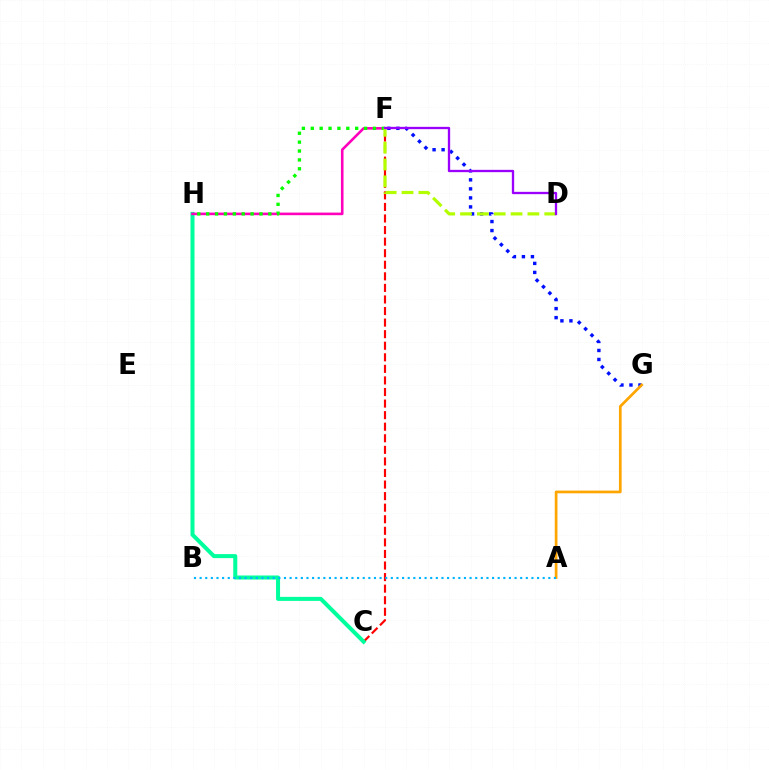{('F', 'G'): [{'color': '#0010ff', 'line_style': 'dotted', 'thickness': 2.45}], ('C', 'F'): [{'color': '#ff0000', 'line_style': 'dashed', 'thickness': 1.57}], ('C', 'H'): [{'color': '#00ff9d', 'line_style': 'solid', 'thickness': 2.9}], ('A', 'G'): [{'color': '#ffa500', 'line_style': 'solid', 'thickness': 1.95}], ('F', 'H'): [{'color': '#ff00bd', 'line_style': 'solid', 'thickness': 1.87}, {'color': '#08ff00', 'line_style': 'dotted', 'thickness': 2.41}], ('D', 'F'): [{'color': '#b3ff00', 'line_style': 'dashed', 'thickness': 2.29}, {'color': '#9b00ff', 'line_style': 'solid', 'thickness': 1.67}], ('A', 'B'): [{'color': '#00b5ff', 'line_style': 'dotted', 'thickness': 1.53}]}